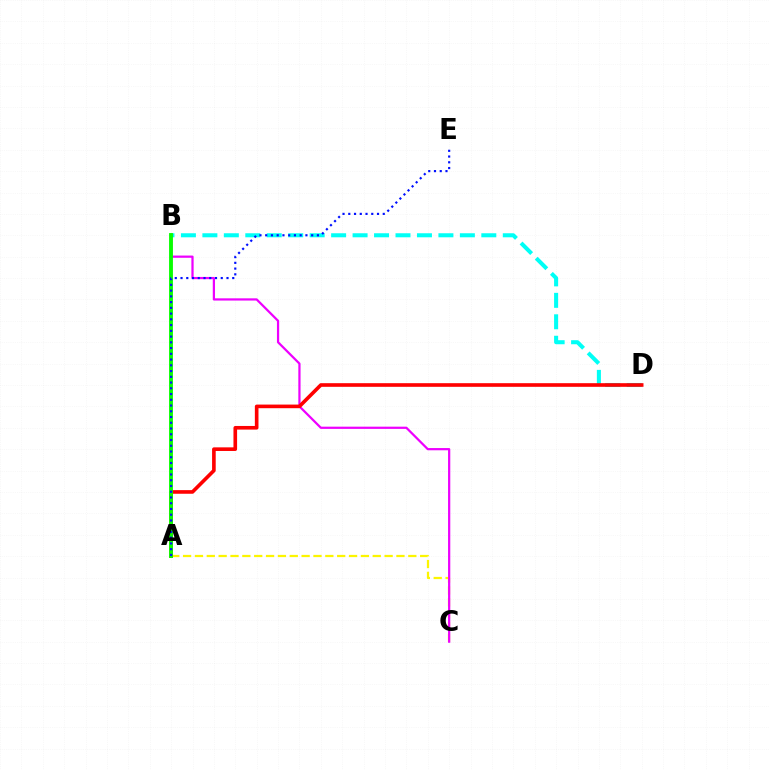{('B', 'D'): [{'color': '#00fff6', 'line_style': 'dashed', 'thickness': 2.91}], ('A', 'C'): [{'color': '#fcf500', 'line_style': 'dashed', 'thickness': 1.61}], ('B', 'C'): [{'color': '#ee00ff', 'line_style': 'solid', 'thickness': 1.61}], ('A', 'D'): [{'color': '#ff0000', 'line_style': 'solid', 'thickness': 2.61}], ('A', 'B'): [{'color': '#08ff00', 'line_style': 'solid', 'thickness': 2.78}], ('A', 'E'): [{'color': '#0010ff', 'line_style': 'dotted', 'thickness': 1.56}]}